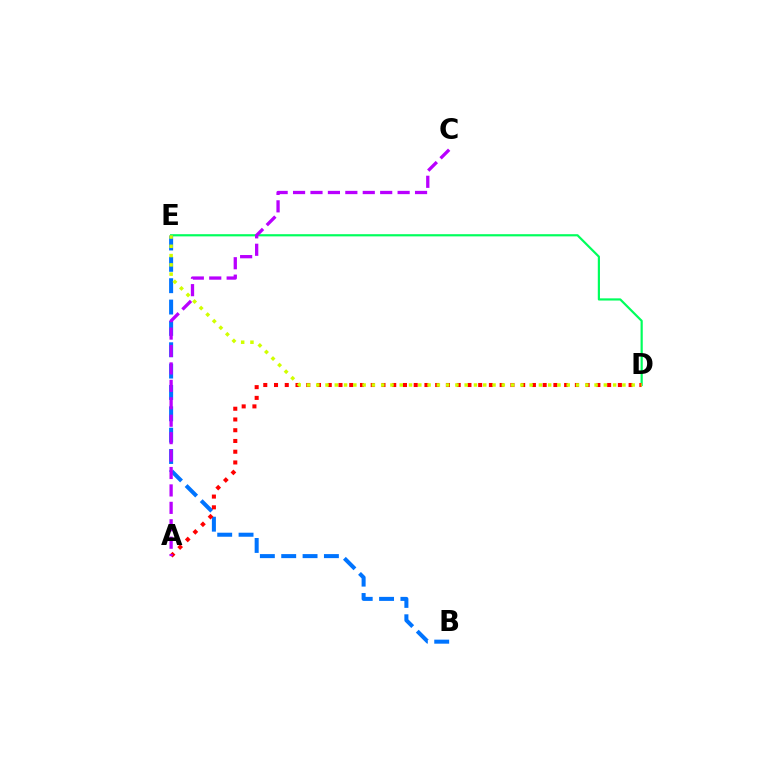{('D', 'E'): [{'color': '#00ff5c', 'line_style': 'solid', 'thickness': 1.58}, {'color': '#d1ff00', 'line_style': 'dotted', 'thickness': 2.52}], ('B', 'E'): [{'color': '#0074ff', 'line_style': 'dashed', 'thickness': 2.9}], ('A', 'D'): [{'color': '#ff0000', 'line_style': 'dotted', 'thickness': 2.92}], ('A', 'C'): [{'color': '#b900ff', 'line_style': 'dashed', 'thickness': 2.37}]}